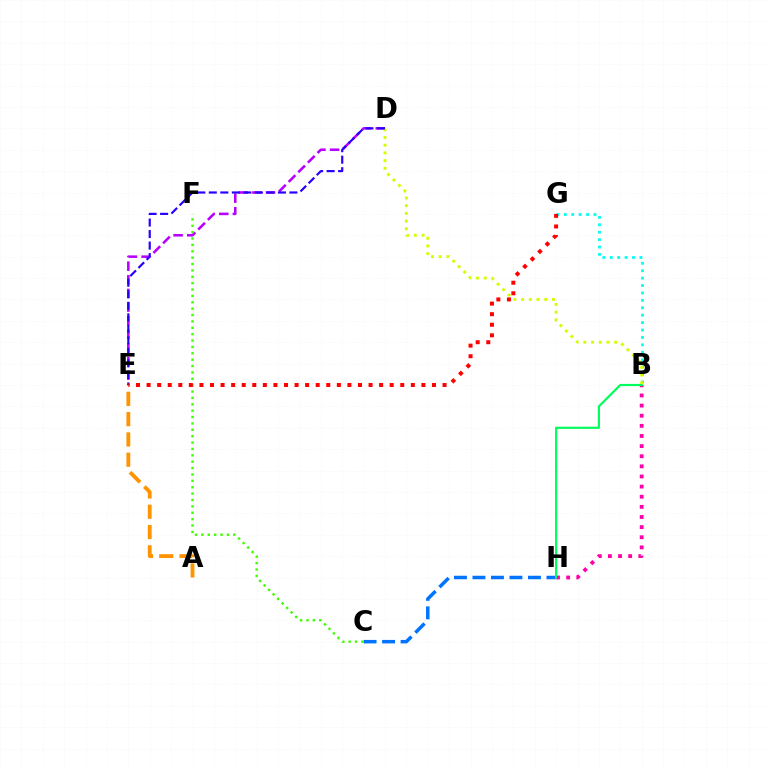{('A', 'E'): [{'color': '#ff9400', 'line_style': 'dashed', 'thickness': 2.76}], ('B', 'H'): [{'color': '#ff00ac', 'line_style': 'dotted', 'thickness': 2.75}, {'color': '#00ff5c', 'line_style': 'solid', 'thickness': 1.57}], ('B', 'G'): [{'color': '#00fff6', 'line_style': 'dotted', 'thickness': 2.01}], ('C', 'H'): [{'color': '#0074ff', 'line_style': 'dashed', 'thickness': 2.51}], ('D', 'E'): [{'color': '#b900ff', 'line_style': 'dashed', 'thickness': 1.85}, {'color': '#2500ff', 'line_style': 'dashed', 'thickness': 1.56}], ('B', 'D'): [{'color': '#d1ff00', 'line_style': 'dotted', 'thickness': 2.09}], ('C', 'F'): [{'color': '#3dff00', 'line_style': 'dotted', 'thickness': 1.73}], ('E', 'G'): [{'color': '#ff0000', 'line_style': 'dotted', 'thickness': 2.87}]}